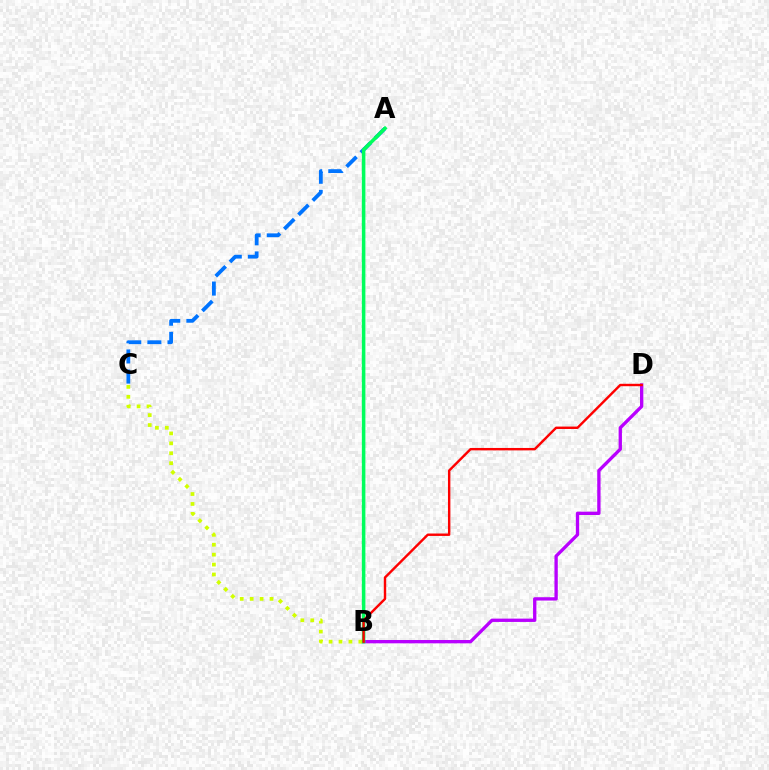{('A', 'C'): [{'color': '#0074ff', 'line_style': 'dashed', 'thickness': 2.73}], ('B', 'D'): [{'color': '#b900ff', 'line_style': 'solid', 'thickness': 2.39}, {'color': '#ff0000', 'line_style': 'solid', 'thickness': 1.74}], ('B', 'C'): [{'color': '#d1ff00', 'line_style': 'dotted', 'thickness': 2.7}], ('A', 'B'): [{'color': '#00ff5c', 'line_style': 'solid', 'thickness': 2.55}]}